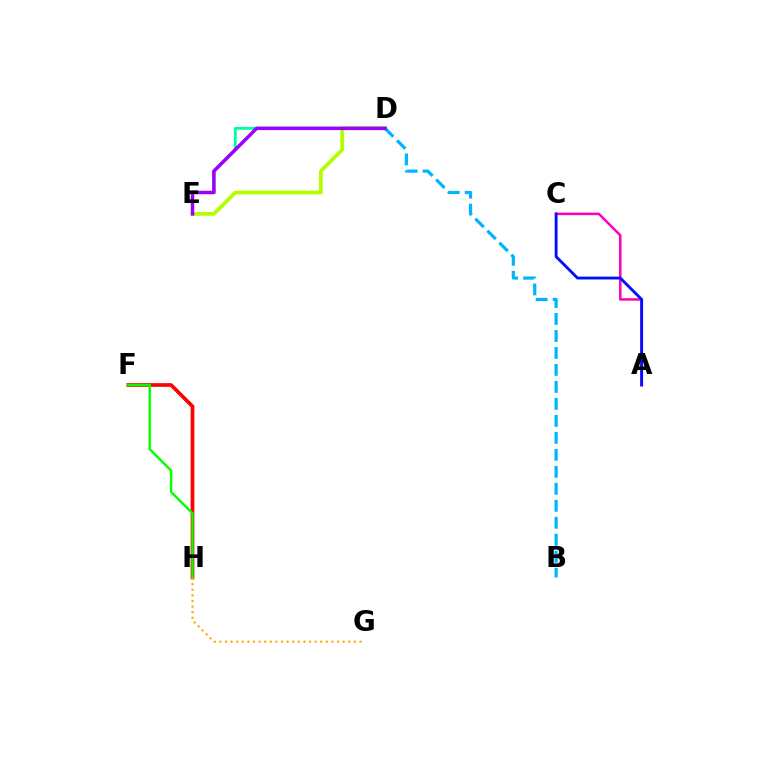{('F', 'H'): [{'color': '#ff0000', 'line_style': 'solid', 'thickness': 2.67}, {'color': '#08ff00', 'line_style': 'solid', 'thickness': 1.76}], ('A', 'C'): [{'color': '#ff00bd', 'line_style': 'solid', 'thickness': 1.81}, {'color': '#0010ff', 'line_style': 'solid', 'thickness': 2.06}], ('D', 'E'): [{'color': '#00ff9d', 'line_style': 'solid', 'thickness': 2.05}, {'color': '#b3ff00', 'line_style': 'solid', 'thickness': 2.73}, {'color': '#9b00ff', 'line_style': 'solid', 'thickness': 2.52}], ('G', 'H'): [{'color': '#ffa500', 'line_style': 'dotted', 'thickness': 1.52}], ('B', 'D'): [{'color': '#00b5ff', 'line_style': 'dashed', 'thickness': 2.31}]}